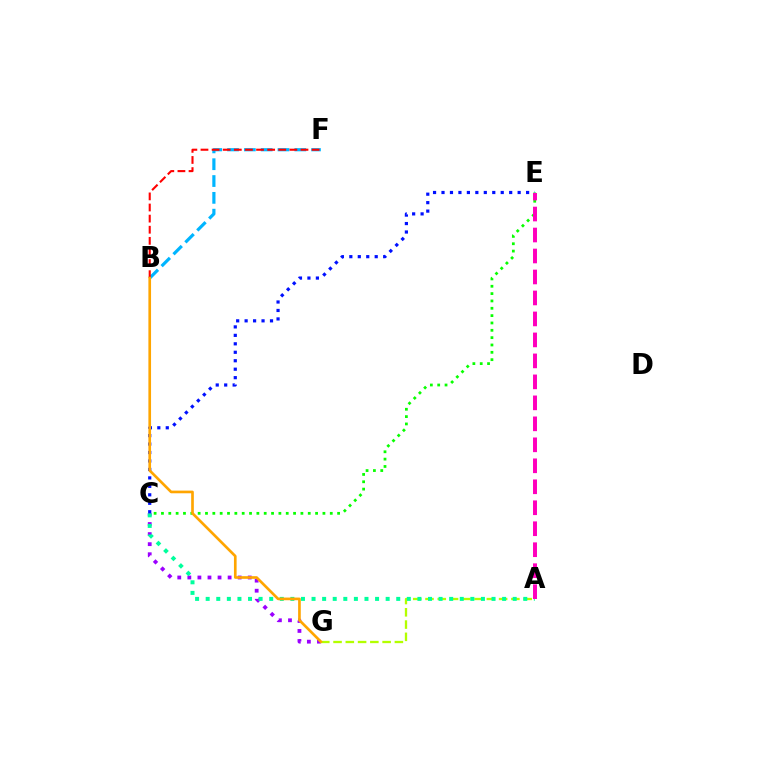{('C', 'E'): [{'color': '#08ff00', 'line_style': 'dotted', 'thickness': 1.99}, {'color': '#0010ff', 'line_style': 'dotted', 'thickness': 2.3}], ('C', 'G'): [{'color': '#9b00ff', 'line_style': 'dotted', 'thickness': 2.74}], ('A', 'G'): [{'color': '#b3ff00', 'line_style': 'dashed', 'thickness': 1.67}], ('A', 'C'): [{'color': '#00ff9d', 'line_style': 'dotted', 'thickness': 2.88}], ('B', 'F'): [{'color': '#00b5ff', 'line_style': 'dashed', 'thickness': 2.28}, {'color': '#ff0000', 'line_style': 'dashed', 'thickness': 1.51}], ('A', 'E'): [{'color': '#ff00bd', 'line_style': 'dashed', 'thickness': 2.85}], ('B', 'G'): [{'color': '#ffa500', 'line_style': 'solid', 'thickness': 1.92}]}